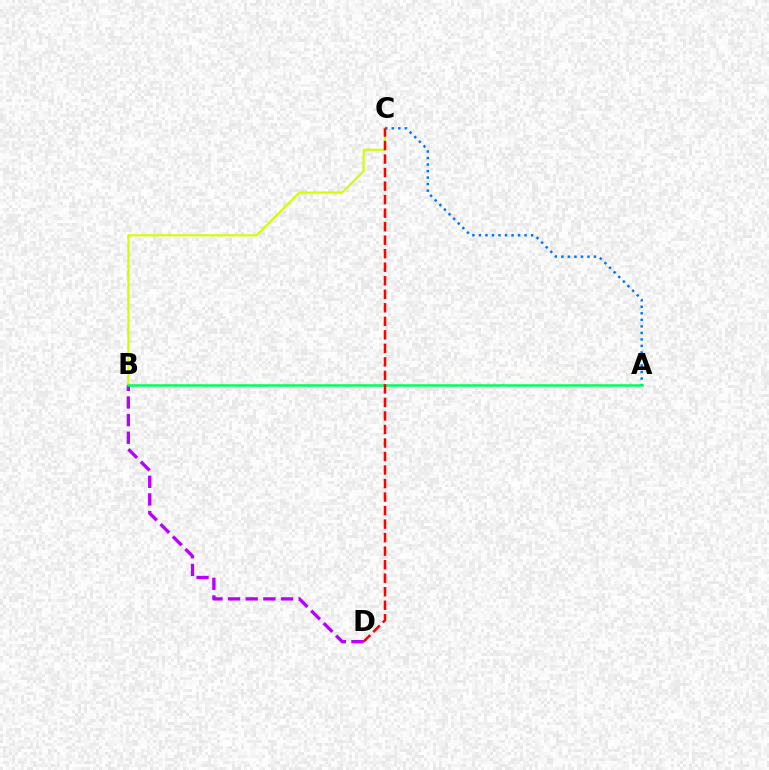{('B', 'C'): [{'color': '#d1ff00', 'line_style': 'solid', 'thickness': 1.53}], ('A', 'C'): [{'color': '#0074ff', 'line_style': 'dotted', 'thickness': 1.77}], ('B', 'D'): [{'color': '#b900ff', 'line_style': 'dashed', 'thickness': 2.4}], ('A', 'B'): [{'color': '#00ff5c', 'line_style': 'solid', 'thickness': 1.83}], ('C', 'D'): [{'color': '#ff0000', 'line_style': 'dashed', 'thickness': 1.84}]}